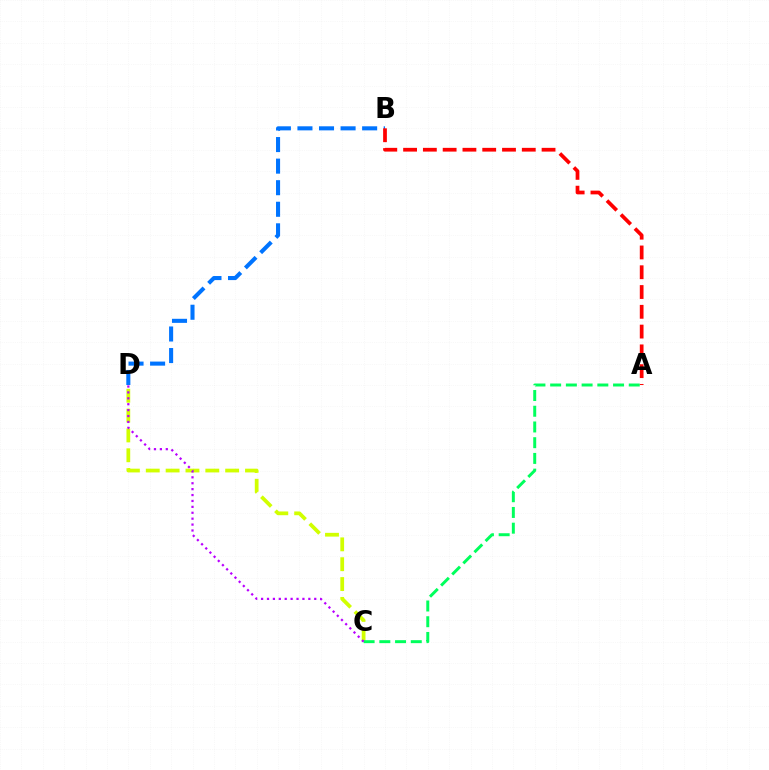{('C', 'D'): [{'color': '#d1ff00', 'line_style': 'dashed', 'thickness': 2.7}, {'color': '#b900ff', 'line_style': 'dotted', 'thickness': 1.6}], ('A', 'C'): [{'color': '#00ff5c', 'line_style': 'dashed', 'thickness': 2.14}], ('B', 'D'): [{'color': '#0074ff', 'line_style': 'dashed', 'thickness': 2.93}], ('A', 'B'): [{'color': '#ff0000', 'line_style': 'dashed', 'thickness': 2.69}]}